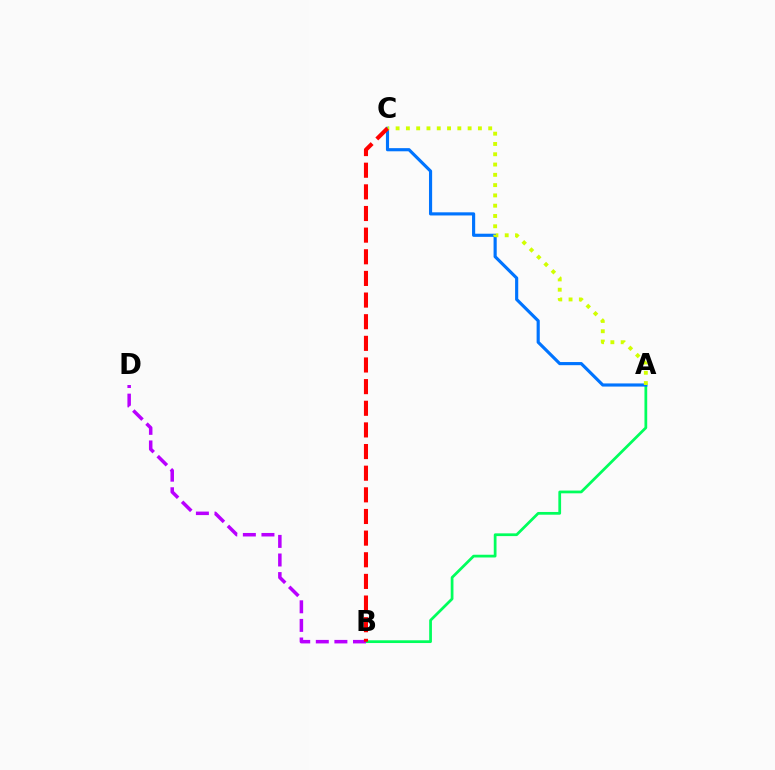{('A', 'B'): [{'color': '#00ff5c', 'line_style': 'solid', 'thickness': 1.98}], ('A', 'C'): [{'color': '#0074ff', 'line_style': 'solid', 'thickness': 2.26}, {'color': '#d1ff00', 'line_style': 'dotted', 'thickness': 2.8}], ('B', 'D'): [{'color': '#b900ff', 'line_style': 'dashed', 'thickness': 2.53}], ('B', 'C'): [{'color': '#ff0000', 'line_style': 'dashed', 'thickness': 2.94}]}